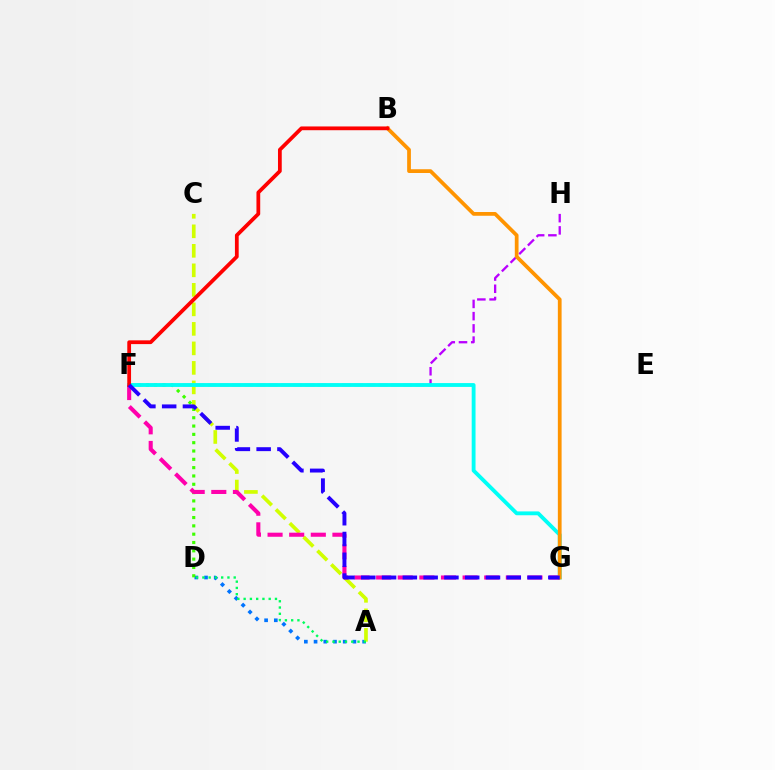{('A', 'D'): [{'color': '#0074ff', 'line_style': 'dotted', 'thickness': 2.64}, {'color': '#00ff5c', 'line_style': 'dotted', 'thickness': 1.7}], ('D', 'F'): [{'color': '#3dff00', 'line_style': 'dotted', 'thickness': 2.26}], ('A', 'C'): [{'color': '#d1ff00', 'line_style': 'dashed', 'thickness': 2.65}], ('F', 'H'): [{'color': '#b900ff', 'line_style': 'dashed', 'thickness': 1.66}], ('F', 'G'): [{'color': '#00fff6', 'line_style': 'solid', 'thickness': 2.77}, {'color': '#ff00ac', 'line_style': 'dashed', 'thickness': 2.94}, {'color': '#2500ff', 'line_style': 'dashed', 'thickness': 2.82}], ('B', 'G'): [{'color': '#ff9400', 'line_style': 'solid', 'thickness': 2.7}], ('B', 'F'): [{'color': '#ff0000', 'line_style': 'solid', 'thickness': 2.71}]}